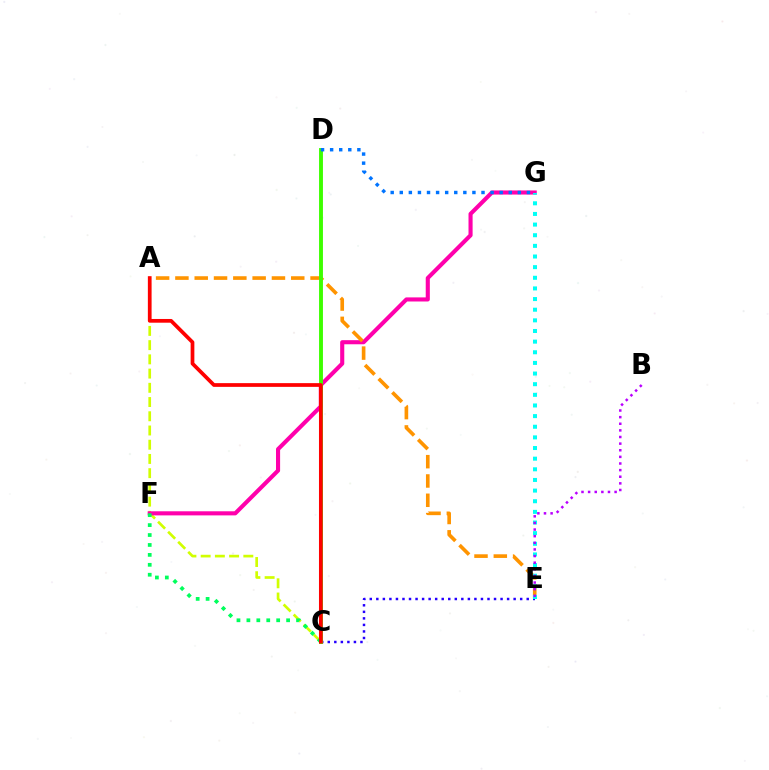{('C', 'E'): [{'color': '#2500ff', 'line_style': 'dotted', 'thickness': 1.78}], ('A', 'C'): [{'color': '#d1ff00', 'line_style': 'dashed', 'thickness': 1.93}, {'color': '#ff0000', 'line_style': 'solid', 'thickness': 2.68}], ('F', 'G'): [{'color': '#ff00ac', 'line_style': 'solid', 'thickness': 2.95}], ('A', 'E'): [{'color': '#ff9400', 'line_style': 'dashed', 'thickness': 2.62}], ('C', 'D'): [{'color': '#3dff00', 'line_style': 'solid', 'thickness': 2.8}], ('D', 'G'): [{'color': '#0074ff', 'line_style': 'dotted', 'thickness': 2.47}], ('E', 'G'): [{'color': '#00fff6', 'line_style': 'dotted', 'thickness': 2.89}], ('C', 'F'): [{'color': '#00ff5c', 'line_style': 'dotted', 'thickness': 2.7}], ('B', 'E'): [{'color': '#b900ff', 'line_style': 'dotted', 'thickness': 1.8}]}